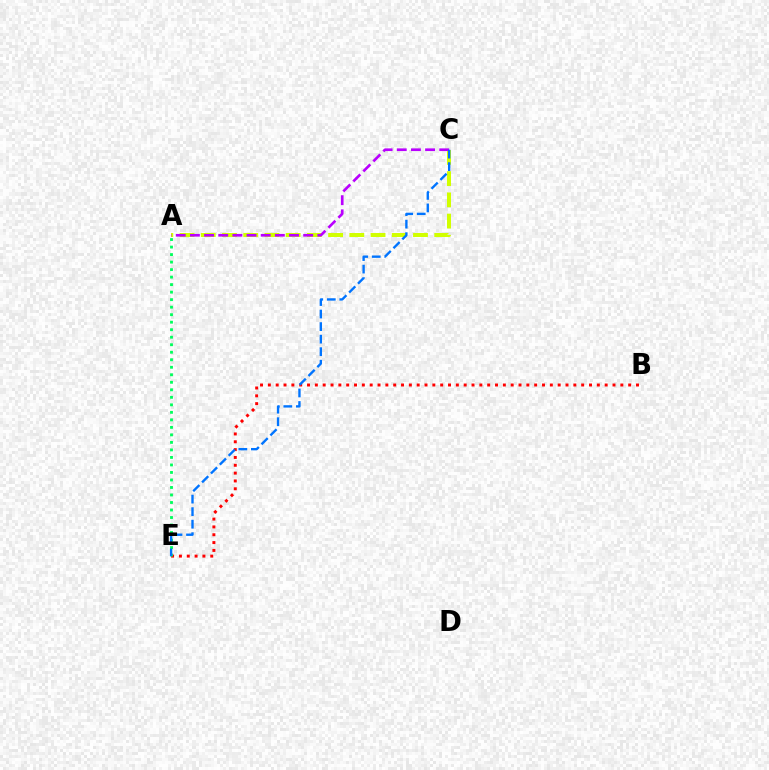{('B', 'E'): [{'color': '#ff0000', 'line_style': 'dotted', 'thickness': 2.13}], ('A', 'E'): [{'color': '#00ff5c', 'line_style': 'dotted', 'thickness': 2.04}], ('A', 'C'): [{'color': '#d1ff00', 'line_style': 'dashed', 'thickness': 2.88}, {'color': '#b900ff', 'line_style': 'dashed', 'thickness': 1.92}], ('C', 'E'): [{'color': '#0074ff', 'line_style': 'dashed', 'thickness': 1.7}]}